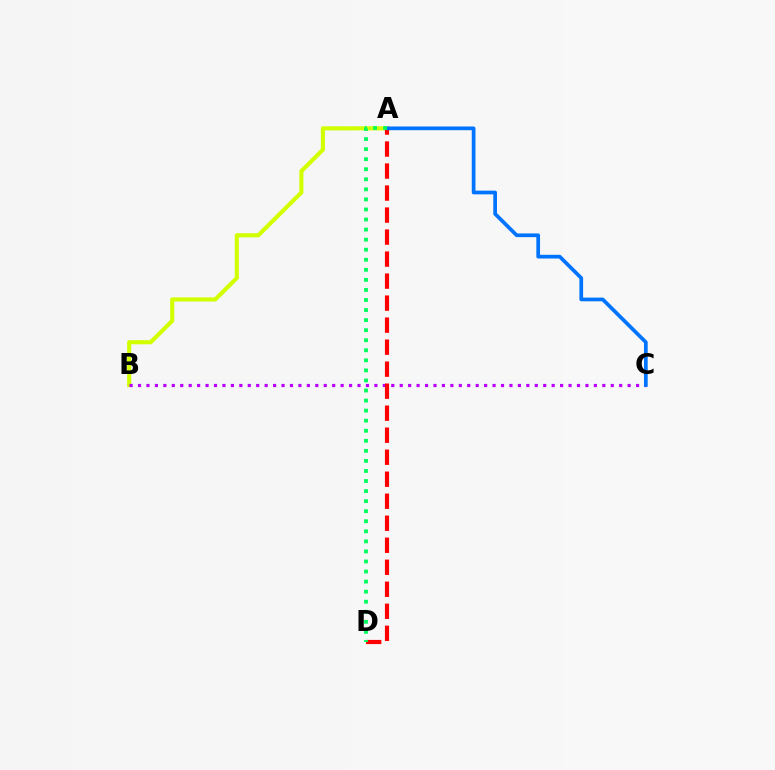{('A', 'B'): [{'color': '#d1ff00', 'line_style': 'solid', 'thickness': 2.96}], ('B', 'C'): [{'color': '#b900ff', 'line_style': 'dotted', 'thickness': 2.29}], ('A', 'D'): [{'color': '#ff0000', 'line_style': 'dashed', 'thickness': 2.99}, {'color': '#00ff5c', 'line_style': 'dotted', 'thickness': 2.73}], ('A', 'C'): [{'color': '#0074ff', 'line_style': 'solid', 'thickness': 2.67}]}